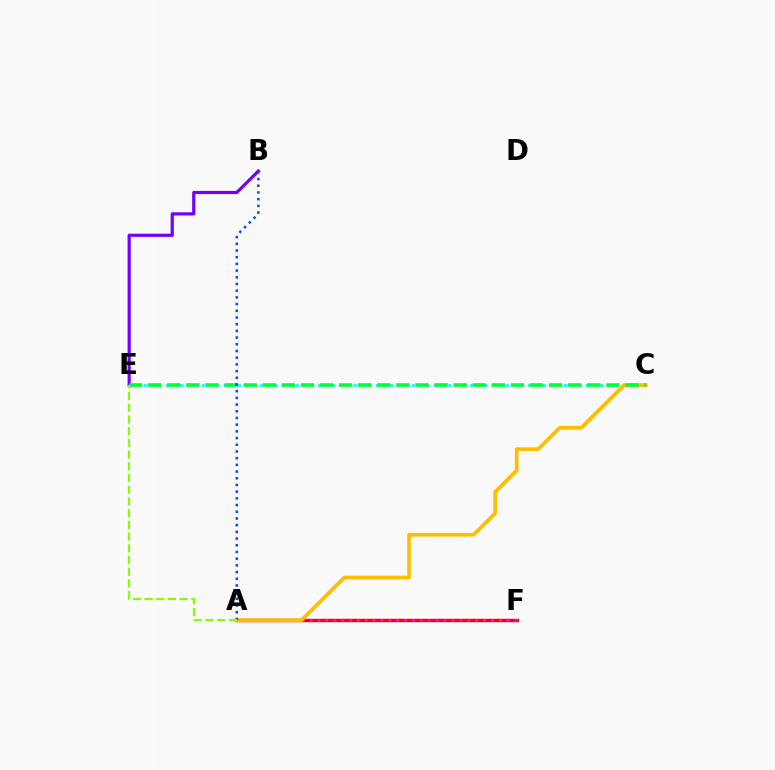{('A', 'F'): [{'color': '#ff0000', 'line_style': 'solid', 'thickness': 2.46}, {'color': '#ff00cf', 'line_style': 'dotted', 'thickness': 2.14}], ('C', 'E'): [{'color': '#00fff6', 'line_style': 'dotted', 'thickness': 1.97}, {'color': '#00ff39', 'line_style': 'dashed', 'thickness': 2.59}], ('B', 'E'): [{'color': '#7200ff', 'line_style': 'solid', 'thickness': 2.3}], ('A', 'C'): [{'color': '#ffbd00', 'line_style': 'solid', 'thickness': 2.67}], ('A', 'B'): [{'color': '#004bff', 'line_style': 'dotted', 'thickness': 1.82}], ('A', 'E'): [{'color': '#84ff00', 'line_style': 'dashed', 'thickness': 1.59}]}